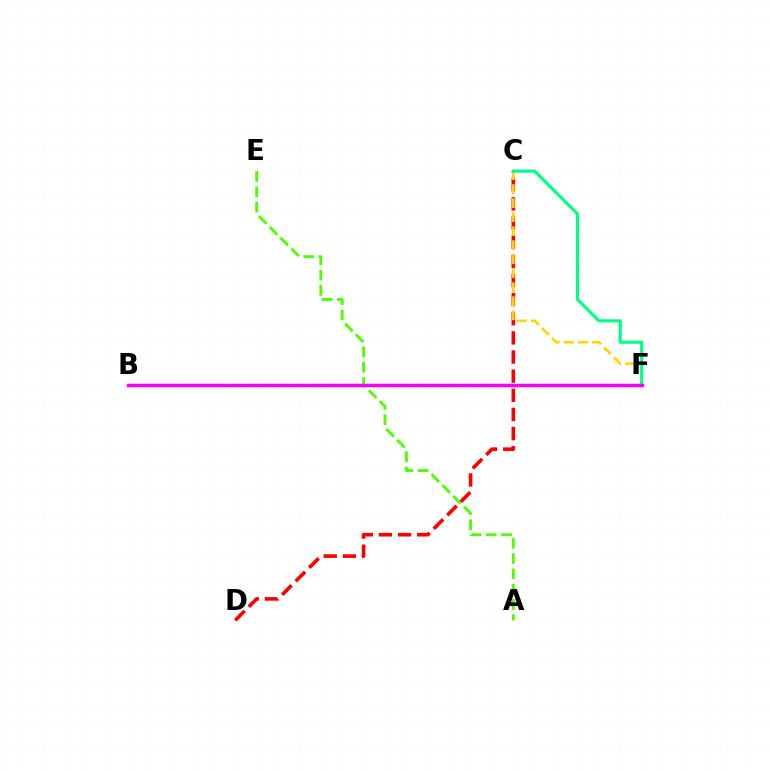{('B', 'F'): [{'color': '#3700ff', 'line_style': 'dashed', 'thickness': 2.1}, {'color': '#009eff', 'line_style': 'dashed', 'thickness': 2.26}, {'color': '#ff00ed', 'line_style': 'solid', 'thickness': 2.48}], ('A', 'E'): [{'color': '#4fff00', 'line_style': 'dashed', 'thickness': 2.08}], ('C', 'D'): [{'color': '#ff0000', 'line_style': 'dashed', 'thickness': 2.6}], ('C', 'F'): [{'color': '#ffd500', 'line_style': 'dashed', 'thickness': 1.9}, {'color': '#00ff86', 'line_style': 'solid', 'thickness': 2.23}]}